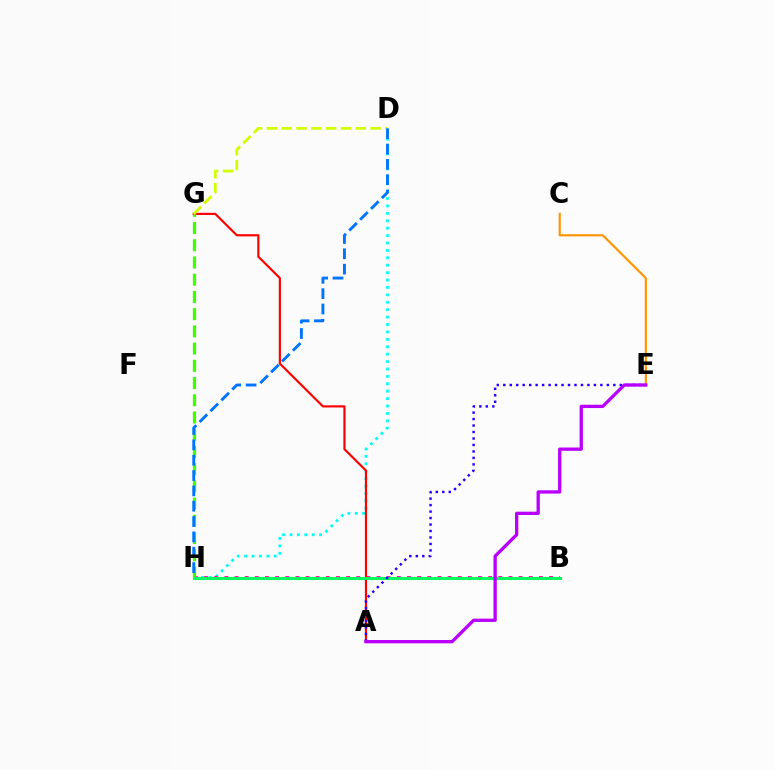{('C', 'E'): [{'color': '#ff9400', 'line_style': 'solid', 'thickness': 1.55}], ('D', 'H'): [{'color': '#00fff6', 'line_style': 'dotted', 'thickness': 2.01}, {'color': '#0074ff', 'line_style': 'dashed', 'thickness': 2.08}], ('B', 'H'): [{'color': '#ff00ac', 'line_style': 'dotted', 'thickness': 2.76}, {'color': '#00ff5c', 'line_style': 'solid', 'thickness': 2.17}], ('A', 'G'): [{'color': '#ff0000', 'line_style': 'solid', 'thickness': 1.56}], ('G', 'H'): [{'color': '#3dff00', 'line_style': 'dashed', 'thickness': 2.34}], ('A', 'E'): [{'color': '#2500ff', 'line_style': 'dotted', 'thickness': 1.76}, {'color': '#b900ff', 'line_style': 'solid', 'thickness': 2.38}], ('D', 'G'): [{'color': '#d1ff00', 'line_style': 'dashed', 'thickness': 2.01}]}